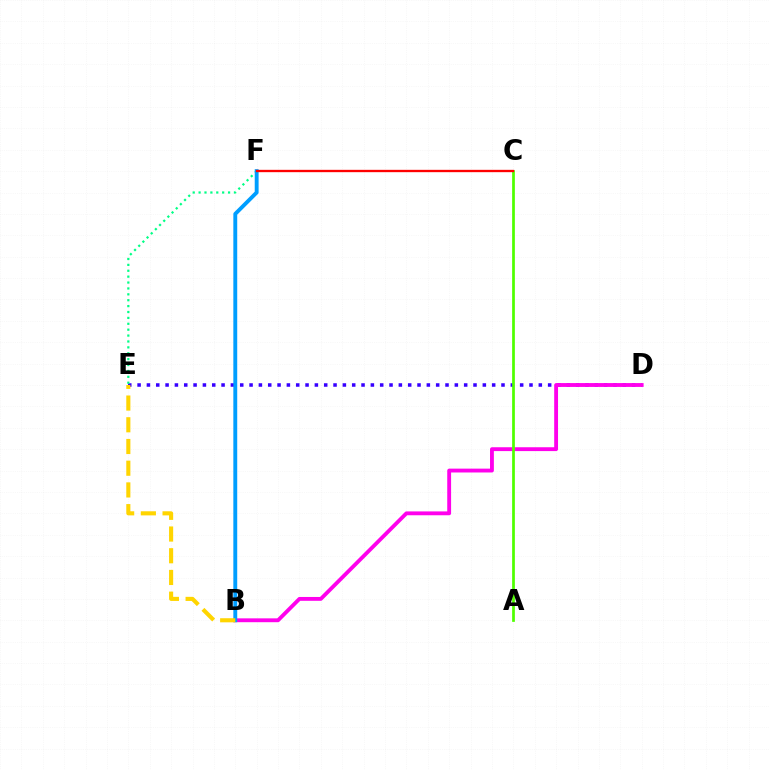{('D', 'E'): [{'color': '#3700ff', 'line_style': 'dotted', 'thickness': 2.54}], ('B', 'D'): [{'color': '#ff00ed', 'line_style': 'solid', 'thickness': 2.77}], ('E', 'F'): [{'color': '#00ff86', 'line_style': 'dotted', 'thickness': 1.6}], ('A', 'C'): [{'color': '#4fff00', 'line_style': 'solid', 'thickness': 1.96}], ('B', 'F'): [{'color': '#009eff', 'line_style': 'solid', 'thickness': 2.79}], ('B', 'E'): [{'color': '#ffd500', 'line_style': 'dashed', 'thickness': 2.95}], ('C', 'F'): [{'color': '#ff0000', 'line_style': 'solid', 'thickness': 1.68}]}